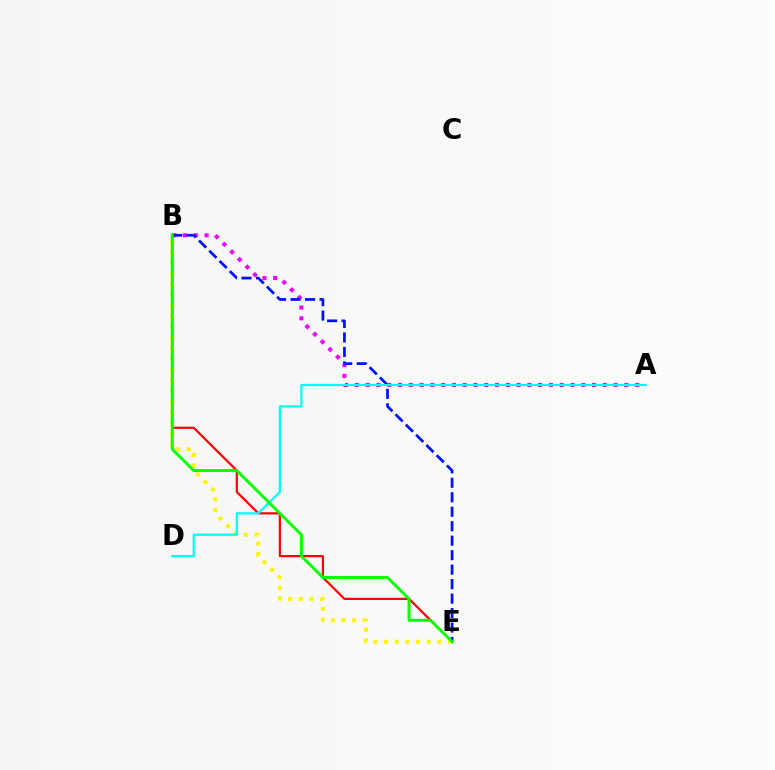{('B', 'E'): [{'color': '#ff0000', 'line_style': 'solid', 'thickness': 1.59}, {'color': '#0010ff', 'line_style': 'dashed', 'thickness': 1.97}, {'color': '#fcf500', 'line_style': 'dotted', 'thickness': 2.9}, {'color': '#08ff00', 'line_style': 'solid', 'thickness': 2.12}], ('A', 'B'): [{'color': '#ee00ff', 'line_style': 'dotted', 'thickness': 2.93}], ('A', 'D'): [{'color': '#00fff6', 'line_style': 'solid', 'thickness': 1.57}]}